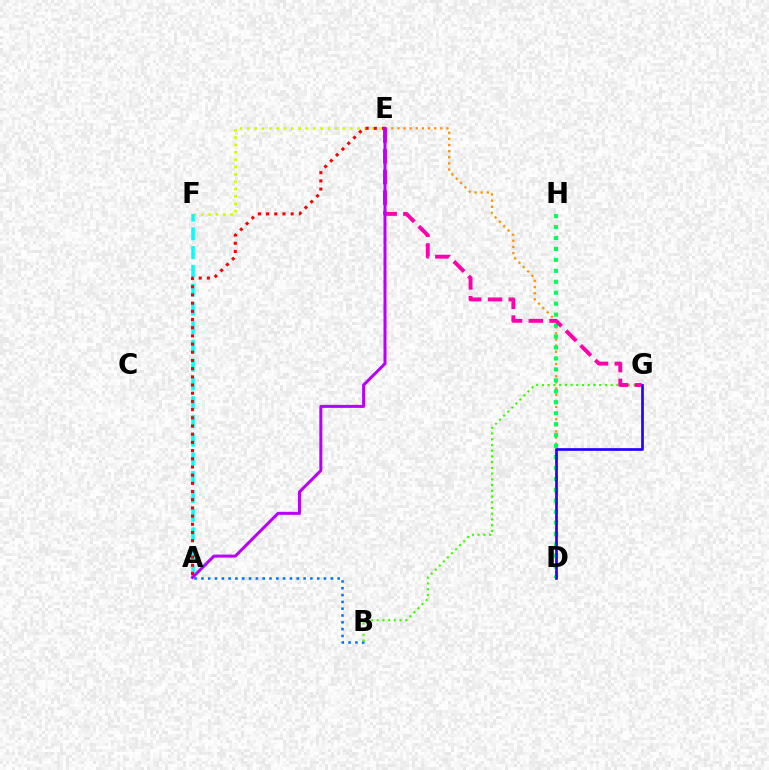{('D', 'E'): [{'color': '#ff9400', 'line_style': 'dotted', 'thickness': 1.67}], ('E', 'F'): [{'color': '#d1ff00', 'line_style': 'dotted', 'thickness': 1.99}], ('D', 'H'): [{'color': '#00ff5c', 'line_style': 'dotted', 'thickness': 2.98}], ('A', 'B'): [{'color': '#0074ff', 'line_style': 'dotted', 'thickness': 1.85}], ('B', 'G'): [{'color': '#3dff00', 'line_style': 'dotted', 'thickness': 1.56}], ('A', 'F'): [{'color': '#00fff6', 'line_style': 'dashed', 'thickness': 2.55}], ('A', 'E'): [{'color': '#ff0000', 'line_style': 'dotted', 'thickness': 2.23}, {'color': '#b900ff', 'line_style': 'solid', 'thickness': 2.17}], ('E', 'G'): [{'color': '#ff00ac', 'line_style': 'dashed', 'thickness': 2.82}], ('D', 'G'): [{'color': '#2500ff', 'line_style': 'solid', 'thickness': 1.94}]}